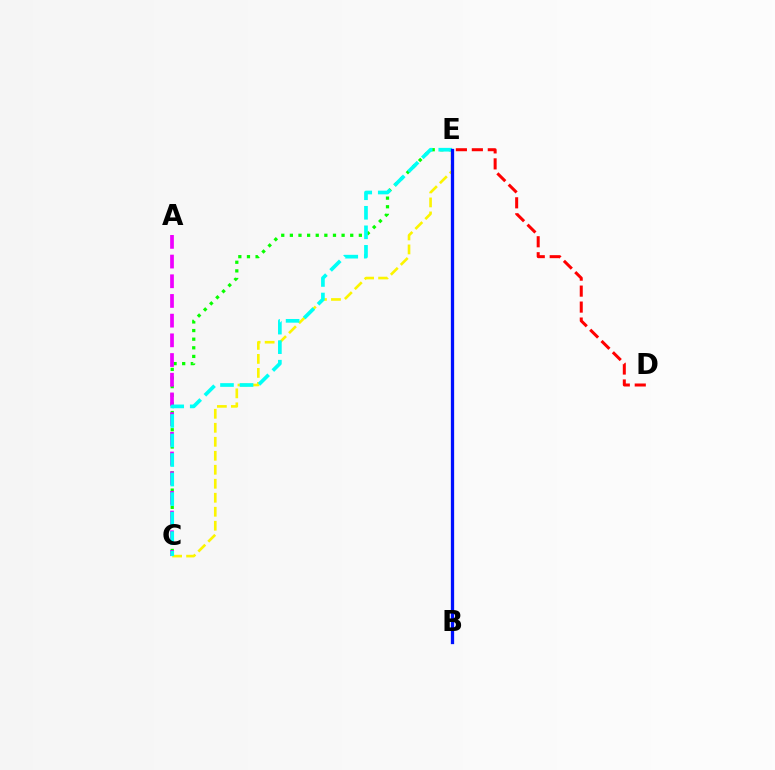{('C', 'E'): [{'color': '#08ff00', 'line_style': 'dotted', 'thickness': 2.34}, {'color': '#fcf500', 'line_style': 'dashed', 'thickness': 1.9}, {'color': '#00fff6', 'line_style': 'dashed', 'thickness': 2.65}], ('D', 'E'): [{'color': '#ff0000', 'line_style': 'dashed', 'thickness': 2.17}], ('A', 'C'): [{'color': '#ee00ff', 'line_style': 'dashed', 'thickness': 2.68}], ('B', 'E'): [{'color': '#0010ff', 'line_style': 'solid', 'thickness': 2.36}]}